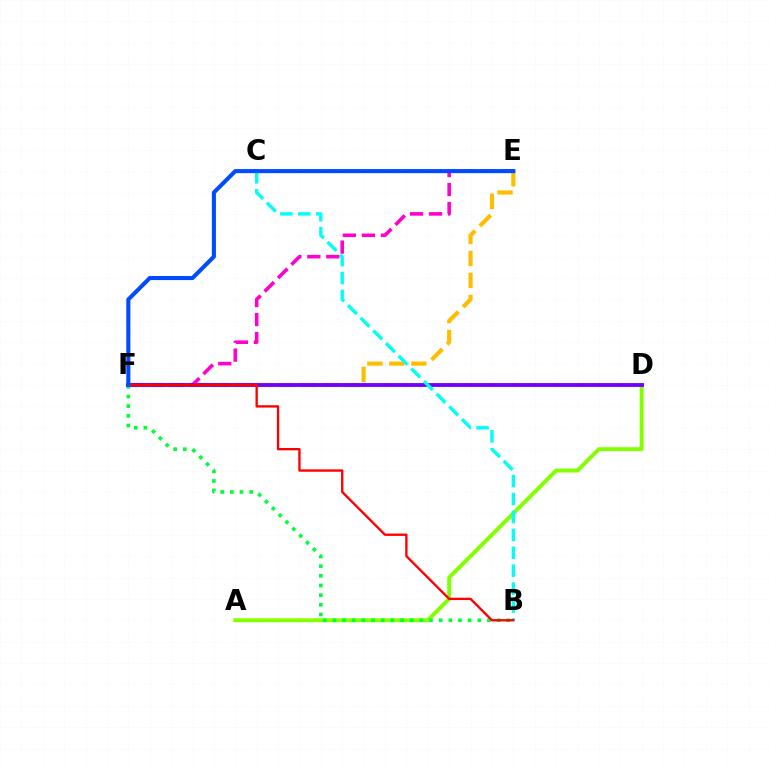{('A', 'D'): [{'color': '#84ff00', 'line_style': 'solid', 'thickness': 2.83}], ('E', 'F'): [{'color': '#ffbd00', 'line_style': 'dashed', 'thickness': 2.99}, {'color': '#ff00cf', 'line_style': 'dashed', 'thickness': 2.58}, {'color': '#004bff', 'line_style': 'solid', 'thickness': 2.93}], ('B', 'F'): [{'color': '#00ff39', 'line_style': 'dotted', 'thickness': 2.63}, {'color': '#ff0000', 'line_style': 'solid', 'thickness': 1.69}], ('D', 'F'): [{'color': '#7200ff', 'line_style': 'solid', 'thickness': 2.77}], ('B', 'C'): [{'color': '#00fff6', 'line_style': 'dashed', 'thickness': 2.43}]}